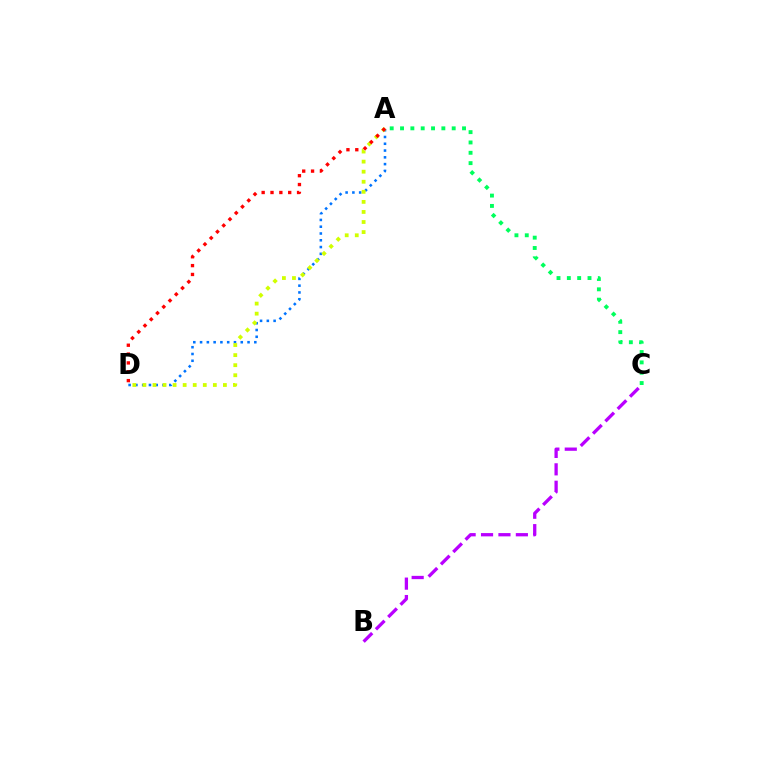{('B', 'C'): [{'color': '#b900ff', 'line_style': 'dashed', 'thickness': 2.37}], ('A', 'D'): [{'color': '#0074ff', 'line_style': 'dotted', 'thickness': 1.84}, {'color': '#d1ff00', 'line_style': 'dotted', 'thickness': 2.73}, {'color': '#ff0000', 'line_style': 'dotted', 'thickness': 2.4}], ('A', 'C'): [{'color': '#00ff5c', 'line_style': 'dotted', 'thickness': 2.81}]}